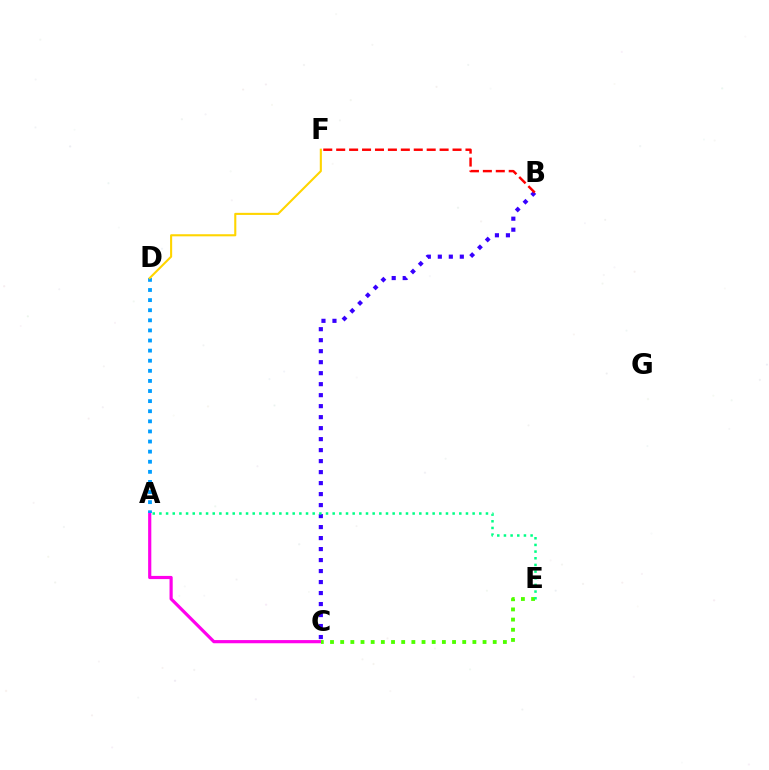{('A', 'C'): [{'color': '#ff00ed', 'line_style': 'solid', 'thickness': 2.29}], ('B', 'C'): [{'color': '#3700ff', 'line_style': 'dotted', 'thickness': 2.99}], ('C', 'E'): [{'color': '#4fff00', 'line_style': 'dotted', 'thickness': 2.76}], ('A', 'D'): [{'color': '#009eff', 'line_style': 'dotted', 'thickness': 2.74}], ('A', 'E'): [{'color': '#00ff86', 'line_style': 'dotted', 'thickness': 1.81}], ('D', 'F'): [{'color': '#ffd500', 'line_style': 'solid', 'thickness': 1.51}], ('B', 'F'): [{'color': '#ff0000', 'line_style': 'dashed', 'thickness': 1.76}]}